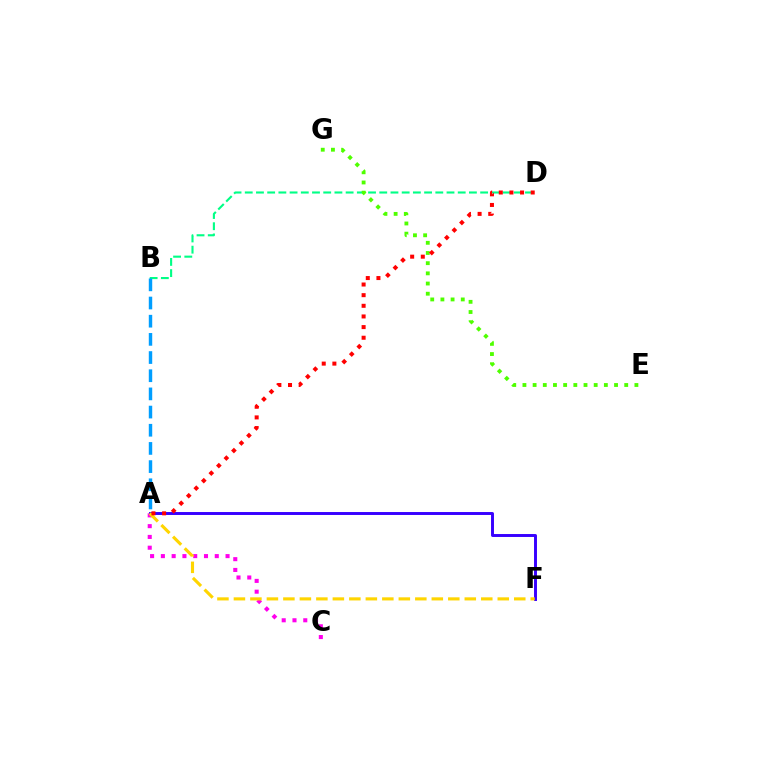{('A', 'C'): [{'color': '#ff00ed', 'line_style': 'dotted', 'thickness': 2.93}], ('A', 'F'): [{'color': '#3700ff', 'line_style': 'solid', 'thickness': 2.11}, {'color': '#ffd500', 'line_style': 'dashed', 'thickness': 2.24}], ('B', 'D'): [{'color': '#00ff86', 'line_style': 'dashed', 'thickness': 1.52}], ('E', 'G'): [{'color': '#4fff00', 'line_style': 'dotted', 'thickness': 2.77}], ('A', 'D'): [{'color': '#ff0000', 'line_style': 'dotted', 'thickness': 2.89}], ('A', 'B'): [{'color': '#009eff', 'line_style': 'dashed', 'thickness': 2.47}]}